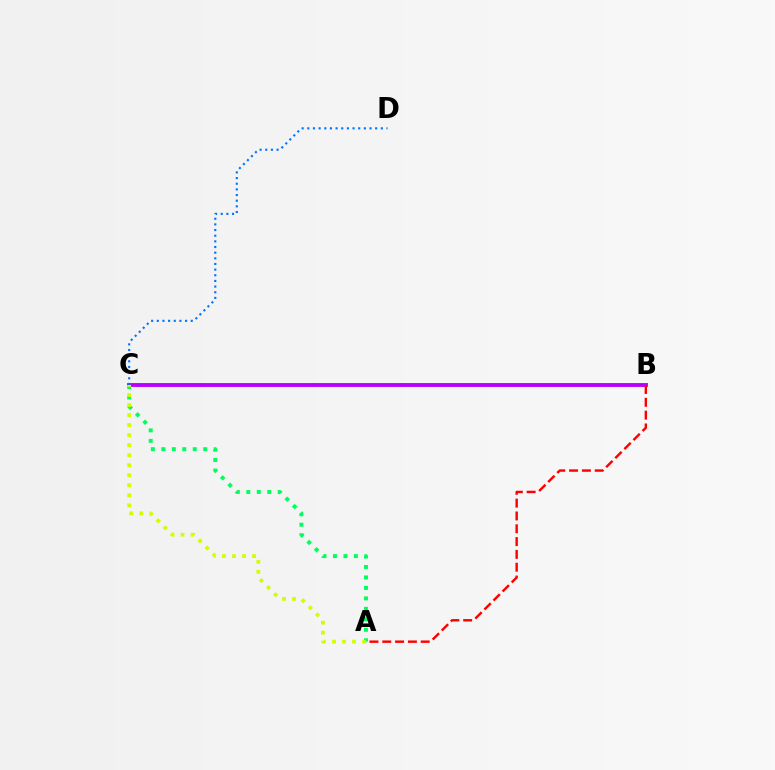{('B', 'C'): [{'color': '#b900ff', 'line_style': 'solid', 'thickness': 2.79}], ('A', 'C'): [{'color': '#00ff5c', 'line_style': 'dotted', 'thickness': 2.85}, {'color': '#d1ff00', 'line_style': 'dotted', 'thickness': 2.73}], ('C', 'D'): [{'color': '#0074ff', 'line_style': 'dotted', 'thickness': 1.54}], ('A', 'B'): [{'color': '#ff0000', 'line_style': 'dashed', 'thickness': 1.74}]}